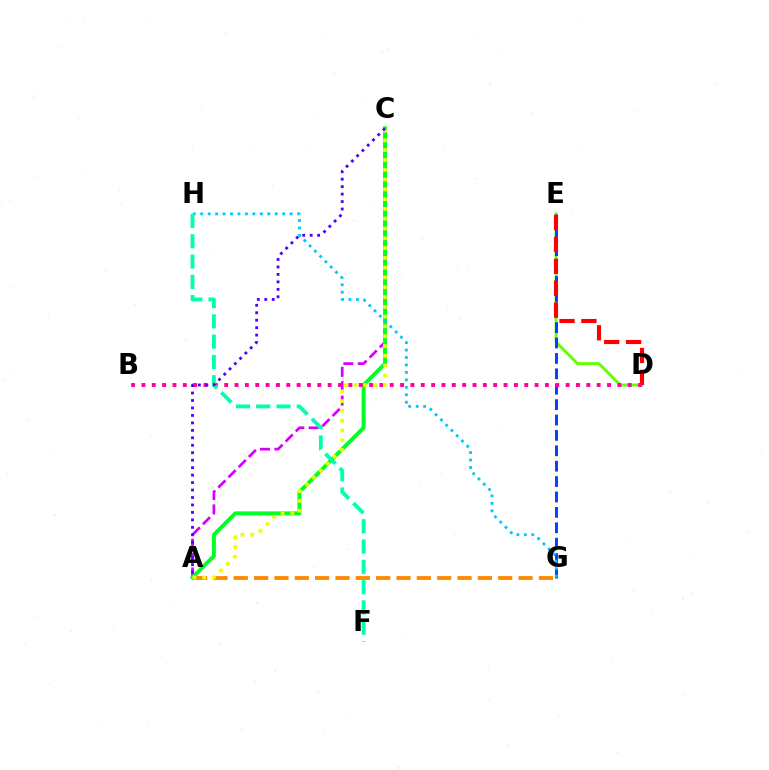{('A', 'G'): [{'color': '#ff8800', 'line_style': 'dashed', 'thickness': 2.76}], ('D', 'E'): [{'color': '#66ff00', 'line_style': 'solid', 'thickness': 2.1}, {'color': '#ff0000', 'line_style': 'dashed', 'thickness': 2.97}], ('E', 'G'): [{'color': '#003fff', 'line_style': 'dashed', 'thickness': 2.09}], ('A', 'C'): [{'color': '#d600ff', 'line_style': 'dashed', 'thickness': 1.95}, {'color': '#00ff27', 'line_style': 'solid', 'thickness': 2.82}, {'color': '#eeff00', 'line_style': 'dotted', 'thickness': 2.66}, {'color': '#4f00ff', 'line_style': 'dotted', 'thickness': 2.03}], ('G', 'H'): [{'color': '#00c7ff', 'line_style': 'dotted', 'thickness': 2.03}], ('B', 'D'): [{'color': '#ff00a0', 'line_style': 'dotted', 'thickness': 2.81}], ('F', 'H'): [{'color': '#00ffaf', 'line_style': 'dashed', 'thickness': 2.76}]}